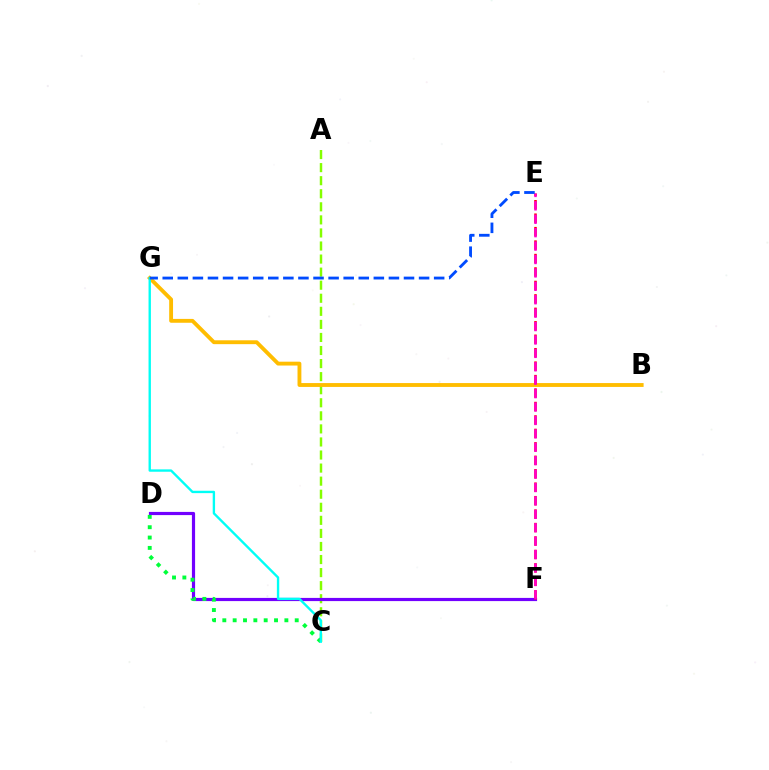{('A', 'C'): [{'color': '#84ff00', 'line_style': 'dashed', 'thickness': 1.77}], ('B', 'G'): [{'color': '#ffbd00', 'line_style': 'solid', 'thickness': 2.78}], ('D', 'F'): [{'color': '#7200ff', 'line_style': 'solid', 'thickness': 2.29}], ('C', 'D'): [{'color': '#00ff39', 'line_style': 'dotted', 'thickness': 2.81}], ('E', 'F'): [{'color': '#ff0000', 'line_style': 'dashed', 'thickness': 1.83}, {'color': '#ff00cf', 'line_style': 'dashed', 'thickness': 1.82}], ('C', 'G'): [{'color': '#00fff6', 'line_style': 'solid', 'thickness': 1.7}], ('E', 'G'): [{'color': '#004bff', 'line_style': 'dashed', 'thickness': 2.05}]}